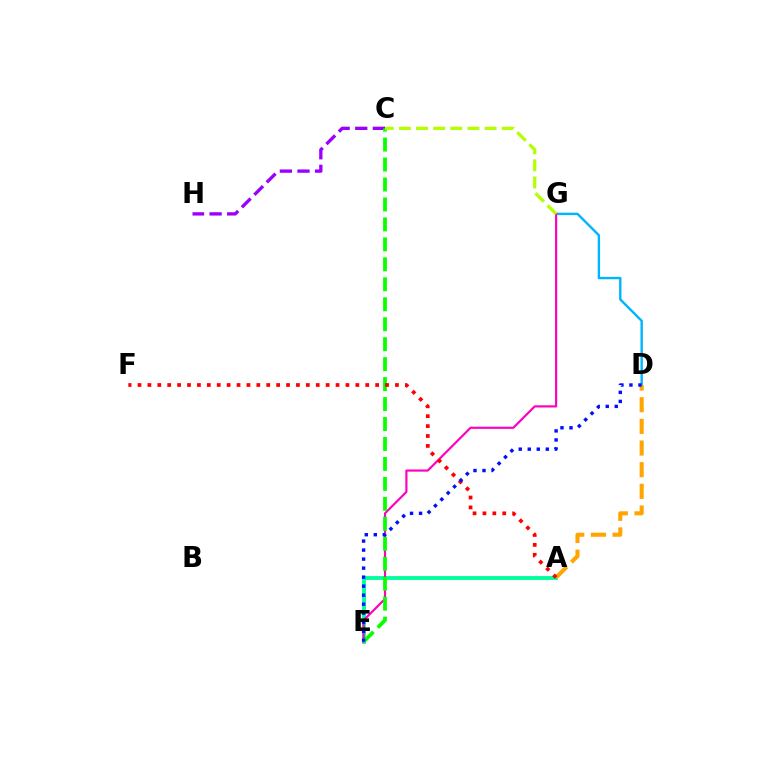{('A', 'E'): [{'color': '#00ff9d', 'line_style': 'solid', 'thickness': 2.76}], ('D', 'G'): [{'color': '#00b5ff', 'line_style': 'solid', 'thickness': 1.72}], ('A', 'D'): [{'color': '#ffa500', 'line_style': 'dashed', 'thickness': 2.94}], ('C', 'H'): [{'color': '#9b00ff', 'line_style': 'dashed', 'thickness': 2.39}], ('E', 'G'): [{'color': '#ff00bd', 'line_style': 'solid', 'thickness': 1.57}], ('C', 'E'): [{'color': '#08ff00', 'line_style': 'dashed', 'thickness': 2.71}], ('C', 'G'): [{'color': '#b3ff00', 'line_style': 'dashed', 'thickness': 2.33}], ('A', 'F'): [{'color': '#ff0000', 'line_style': 'dotted', 'thickness': 2.69}], ('D', 'E'): [{'color': '#0010ff', 'line_style': 'dotted', 'thickness': 2.45}]}